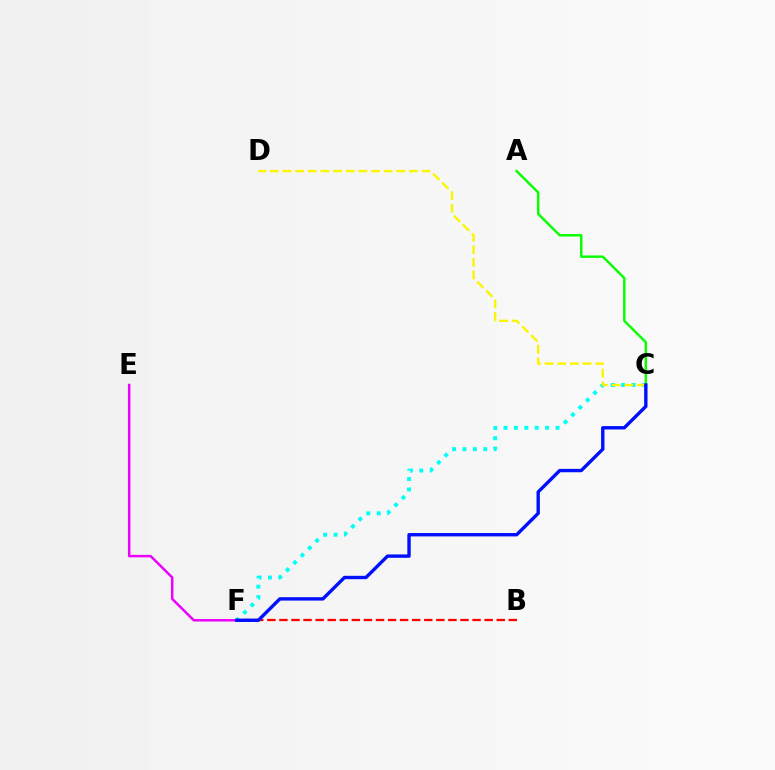{('C', 'F'): [{'color': '#00fff6', 'line_style': 'dotted', 'thickness': 2.83}, {'color': '#0010ff', 'line_style': 'solid', 'thickness': 2.43}], ('A', 'C'): [{'color': '#08ff00', 'line_style': 'solid', 'thickness': 1.76}], ('B', 'F'): [{'color': '#ff0000', 'line_style': 'dashed', 'thickness': 1.64}], ('E', 'F'): [{'color': '#ee00ff', 'line_style': 'solid', 'thickness': 1.78}], ('C', 'D'): [{'color': '#fcf500', 'line_style': 'dashed', 'thickness': 1.72}]}